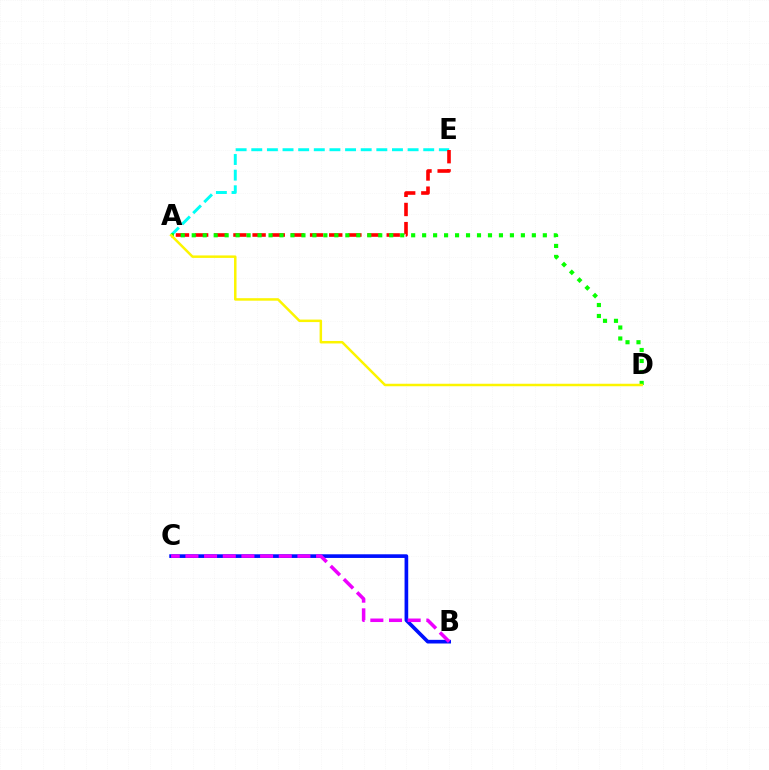{('A', 'E'): [{'color': '#00fff6', 'line_style': 'dashed', 'thickness': 2.12}, {'color': '#ff0000', 'line_style': 'dashed', 'thickness': 2.6}], ('B', 'C'): [{'color': '#0010ff', 'line_style': 'solid', 'thickness': 2.63}, {'color': '#ee00ff', 'line_style': 'dashed', 'thickness': 2.54}], ('A', 'D'): [{'color': '#08ff00', 'line_style': 'dotted', 'thickness': 2.98}, {'color': '#fcf500', 'line_style': 'solid', 'thickness': 1.79}]}